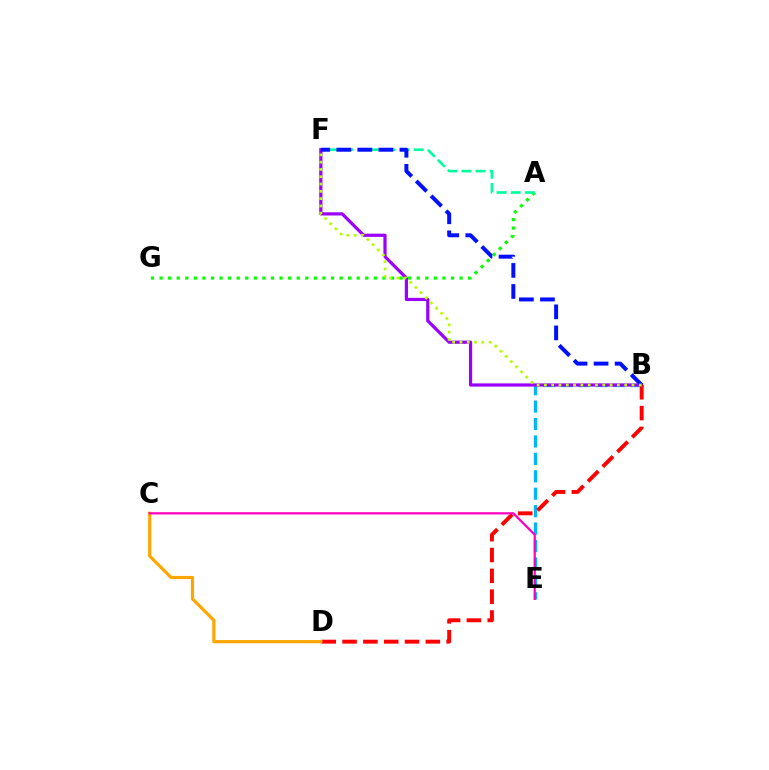{('B', 'E'): [{'color': '#00b5ff', 'line_style': 'dashed', 'thickness': 2.37}], ('A', 'G'): [{'color': '#08ff00', 'line_style': 'dotted', 'thickness': 2.33}], ('A', 'F'): [{'color': '#00ff9d', 'line_style': 'dashed', 'thickness': 1.92}], ('B', 'F'): [{'color': '#9b00ff', 'line_style': 'solid', 'thickness': 2.31}, {'color': '#0010ff', 'line_style': 'dashed', 'thickness': 2.86}, {'color': '#b3ff00', 'line_style': 'dotted', 'thickness': 1.98}], ('B', 'D'): [{'color': '#ff0000', 'line_style': 'dashed', 'thickness': 2.83}], ('C', 'D'): [{'color': '#ffa500', 'line_style': 'solid', 'thickness': 2.29}], ('C', 'E'): [{'color': '#ff00bd', 'line_style': 'solid', 'thickness': 1.61}]}